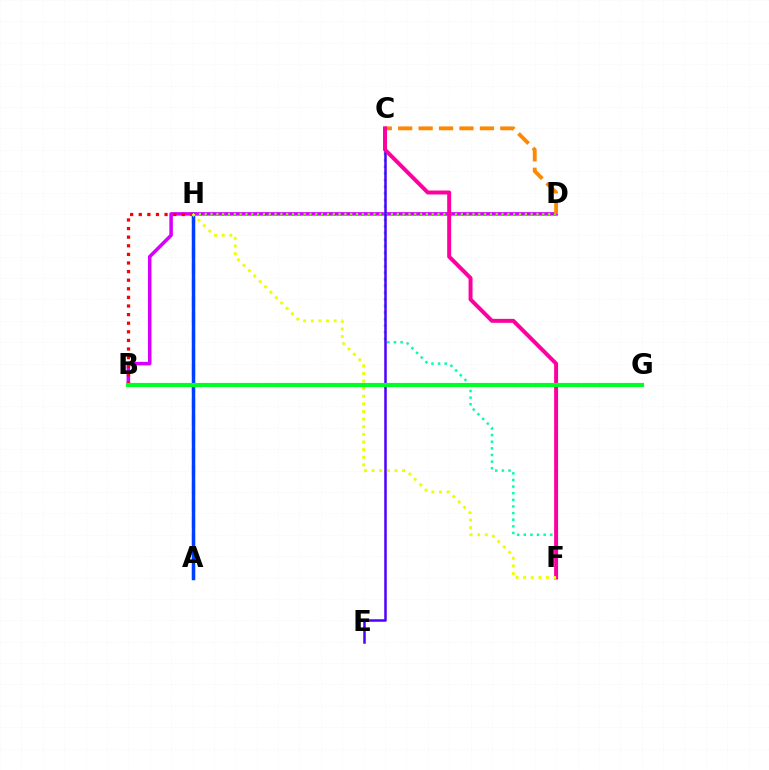{('B', 'D'): [{'color': '#d600ff', 'line_style': 'solid', 'thickness': 2.54}], ('B', 'H'): [{'color': '#ff0000', 'line_style': 'dotted', 'thickness': 2.34}], ('D', 'H'): [{'color': '#66ff00', 'line_style': 'dotted', 'thickness': 1.58}], ('C', 'F'): [{'color': '#00ffaf', 'line_style': 'dotted', 'thickness': 1.8}, {'color': '#ff00a0', 'line_style': 'solid', 'thickness': 2.85}], ('A', 'H'): [{'color': '#00c7ff', 'line_style': 'dashed', 'thickness': 2.3}, {'color': '#003fff', 'line_style': 'solid', 'thickness': 2.49}], ('C', 'D'): [{'color': '#ff8800', 'line_style': 'dashed', 'thickness': 2.78}], ('C', 'E'): [{'color': '#4f00ff', 'line_style': 'solid', 'thickness': 1.81}], ('F', 'H'): [{'color': '#eeff00', 'line_style': 'dotted', 'thickness': 2.07}], ('B', 'G'): [{'color': '#00ff27', 'line_style': 'solid', 'thickness': 2.98}]}